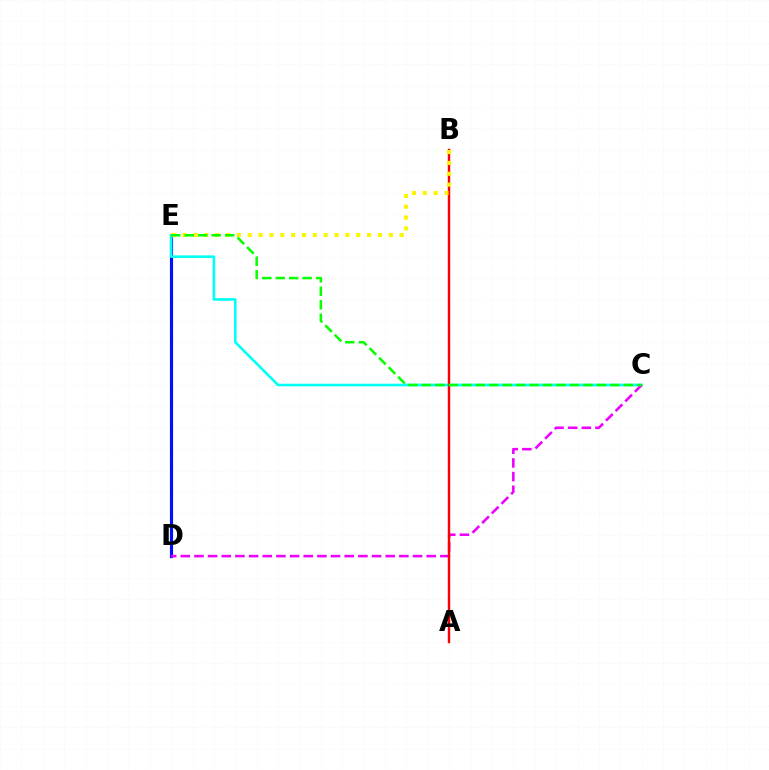{('D', 'E'): [{'color': '#0010ff', 'line_style': 'solid', 'thickness': 2.26}], ('C', 'E'): [{'color': '#00fff6', 'line_style': 'solid', 'thickness': 1.87}, {'color': '#08ff00', 'line_style': 'dashed', 'thickness': 1.83}], ('C', 'D'): [{'color': '#ee00ff', 'line_style': 'dashed', 'thickness': 1.86}], ('A', 'B'): [{'color': '#ff0000', 'line_style': 'solid', 'thickness': 1.74}], ('B', 'E'): [{'color': '#fcf500', 'line_style': 'dotted', 'thickness': 2.95}]}